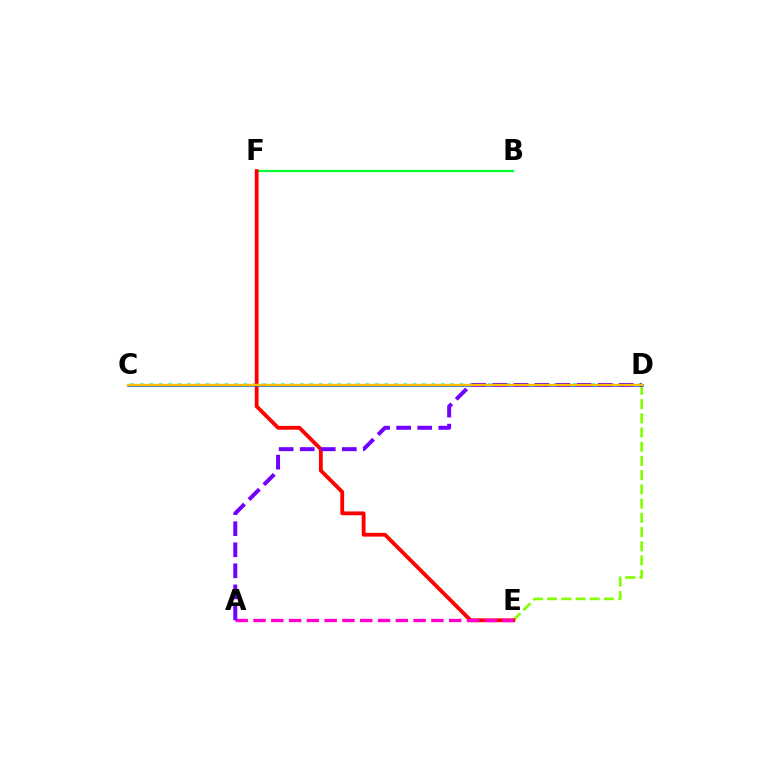{('C', 'D'): [{'color': '#00fff6', 'line_style': 'dotted', 'thickness': 2.55}, {'color': '#004bff', 'line_style': 'solid', 'thickness': 1.81}, {'color': '#ffbd00', 'line_style': 'solid', 'thickness': 1.73}], ('D', 'E'): [{'color': '#84ff00', 'line_style': 'dashed', 'thickness': 1.93}], ('B', 'F'): [{'color': '#00ff39', 'line_style': 'solid', 'thickness': 1.64}], ('E', 'F'): [{'color': '#ff0000', 'line_style': 'solid', 'thickness': 2.74}], ('A', 'E'): [{'color': '#ff00cf', 'line_style': 'dashed', 'thickness': 2.42}], ('A', 'D'): [{'color': '#7200ff', 'line_style': 'dashed', 'thickness': 2.86}]}